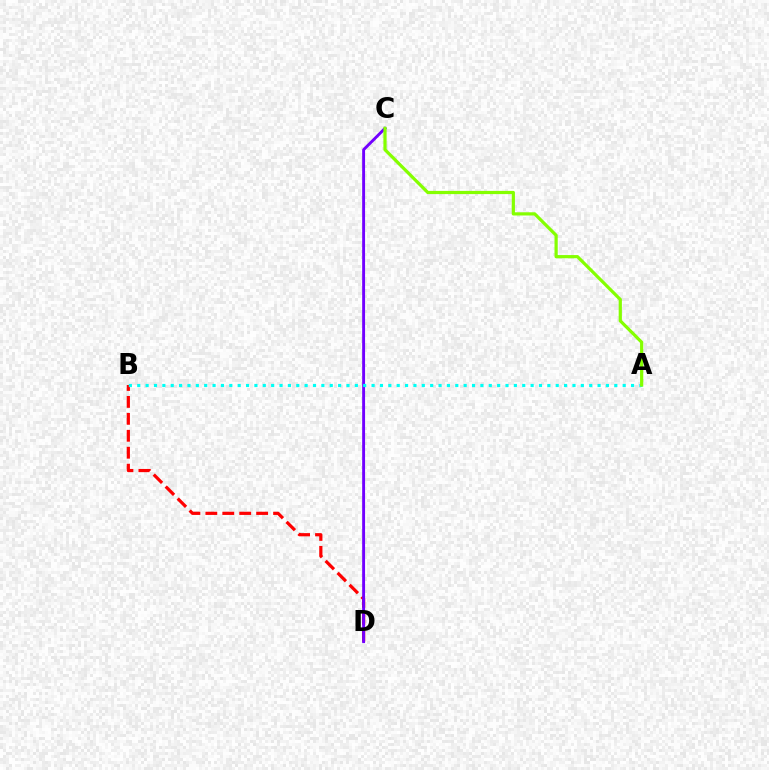{('B', 'D'): [{'color': '#ff0000', 'line_style': 'dashed', 'thickness': 2.3}], ('C', 'D'): [{'color': '#7200ff', 'line_style': 'solid', 'thickness': 2.08}], ('A', 'B'): [{'color': '#00fff6', 'line_style': 'dotted', 'thickness': 2.27}], ('A', 'C'): [{'color': '#84ff00', 'line_style': 'solid', 'thickness': 2.31}]}